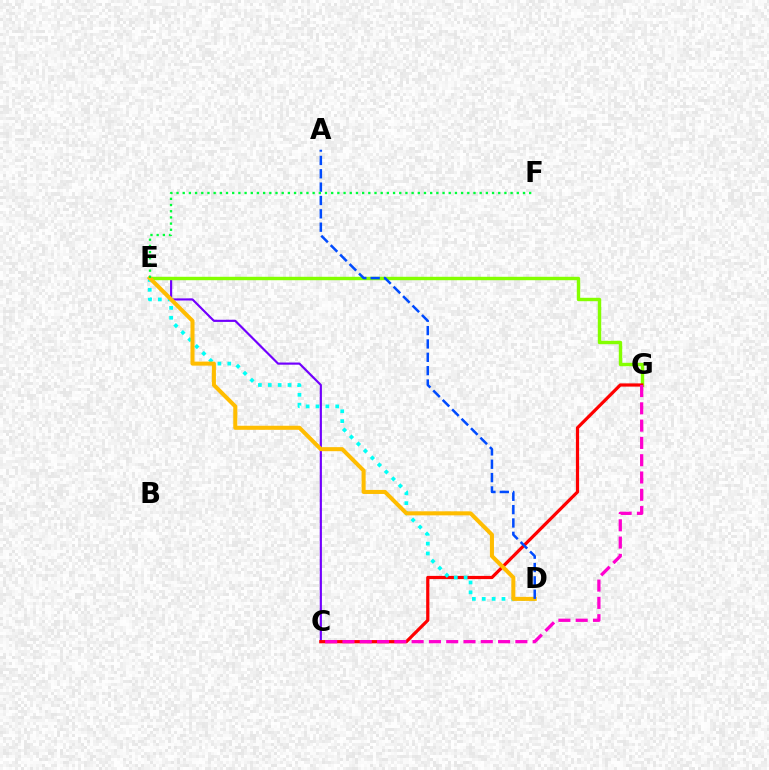{('C', 'E'): [{'color': '#7200ff', 'line_style': 'solid', 'thickness': 1.56}], ('E', 'G'): [{'color': '#84ff00', 'line_style': 'solid', 'thickness': 2.46}], ('C', 'G'): [{'color': '#ff0000', 'line_style': 'solid', 'thickness': 2.31}, {'color': '#ff00cf', 'line_style': 'dashed', 'thickness': 2.35}], ('D', 'E'): [{'color': '#00fff6', 'line_style': 'dotted', 'thickness': 2.68}, {'color': '#ffbd00', 'line_style': 'solid', 'thickness': 2.91}], ('A', 'D'): [{'color': '#004bff', 'line_style': 'dashed', 'thickness': 1.81}], ('E', 'F'): [{'color': '#00ff39', 'line_style': 'dotted', 'thickness': 1.68}]}